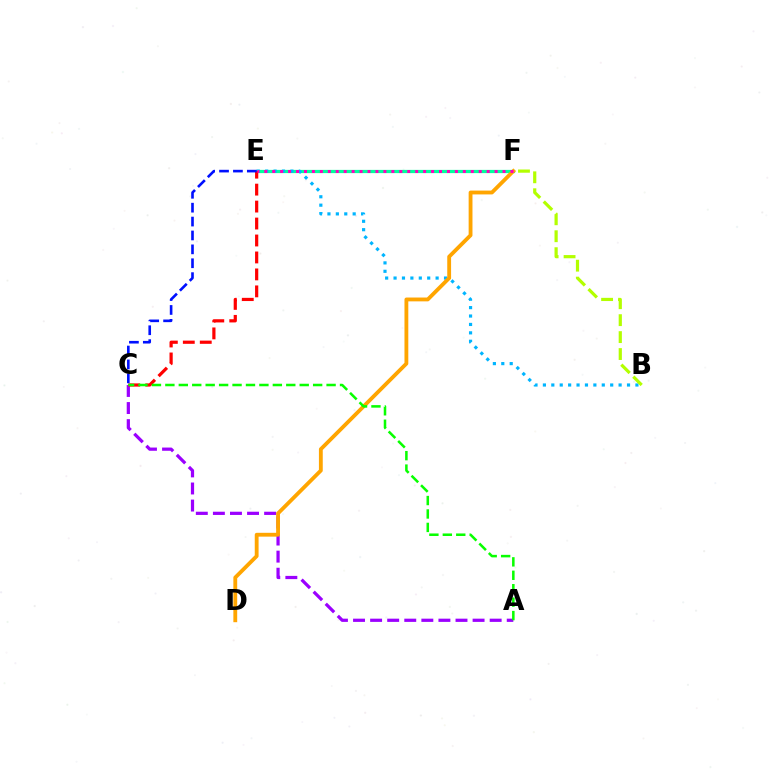{('A', 'C'): [{'color': '#9b00ff', 'line_style': 'dashed', 'thickness': 2.32}, {'color': '#08ff00', 'line_style': 'dashed', 'thickness': 1.82}], ('E', 'F'): [{'color': '#00ff9d', 'line_style': 'solid', 'thickness': 2.33}, {'color': '#ff00bd', 'line_style': 'dotted', 'thickness': 2.16}], ('B', 'E'): [{'color': '#00b5ff', 'line_style': 'dotted', 'thickness': 2.29}], ('D', 'F'): [{'color': '#ffa500', 'line_style': 'solid', 'thickness': 2.76}], ('C', 'E'): [{'color': '#ff0000', 'line_style': 'dashed', 'thickness': 2.3}, {'color': '#0010ff', 'line_style': 'dashed', 'thickness': 1.89}], ('B', 'F'): [{'color': '#b3ff00', 'line_style': 'dashed', 'thickness': 2.3}]}